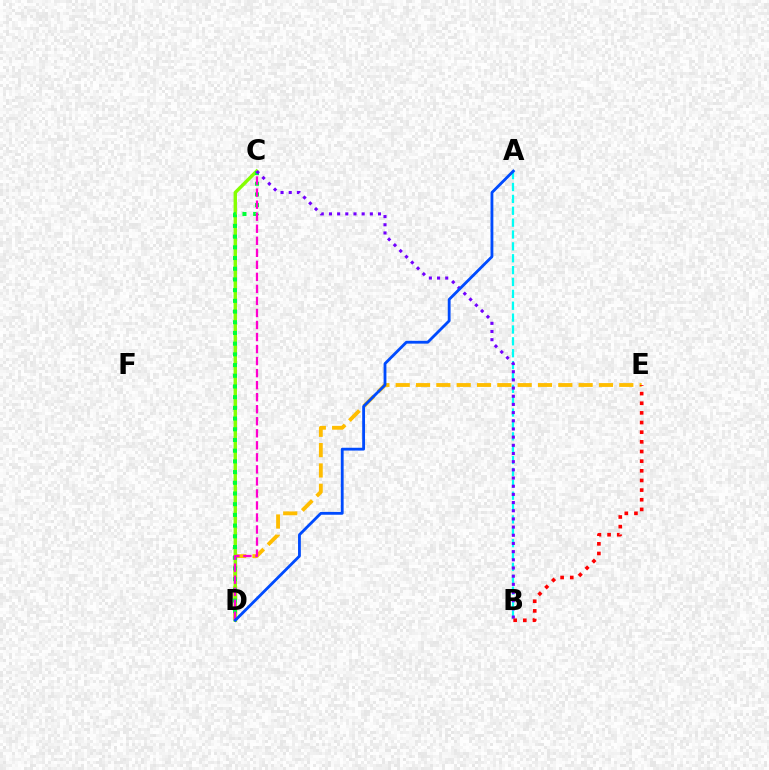{('D', 'E'): [{'color': '#ffbd00', 'line_style': 'dashed', 'thickness': 2.76}], ('C', 'D'): [{'color': '#84ff00', 'line_style': 'solid', 'thickness': 2.45}, {'color': '#00ff39', 'line_style': 'dotted', 'thickness': 2.91}, {'color': '#ff00cf', 'line_style': 'dashed', 'thickness': 1.63}], ('A', 'B'): [{'color': '#00fff6', 'line_style': 'dashed', 'thickness': 1.61}], ('B', 'C'): [{'color': '#7200ff', 'line_style': 'dotted', 'thickness': 2.22}], ('B', 'E'): [{'color': '#ff0000', 'line_style': 'dotted', 'thickness': 2.62}], ('A', 'D'): [{'color': '#004bff', 'line_style': 'solid', 'thickness': 2.03}]}